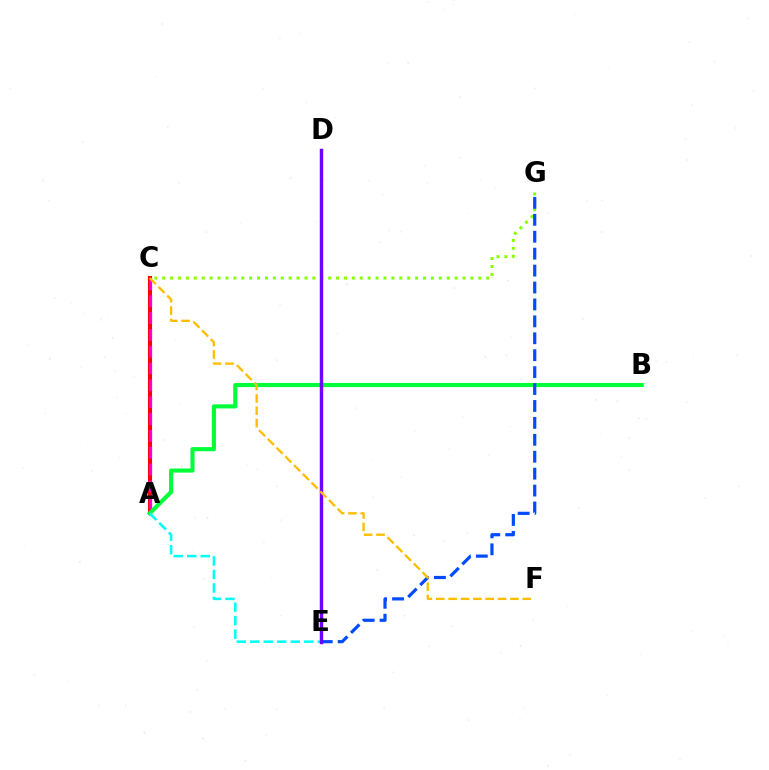{('A', 'C'): [{'color': '#ff0000', 'line_style': 'solid', 'thickness': 2.95}, {'color': '#ff00cf', 'line_style': 'dashed', 'thickness': 2.29}], ('A', 'B'): [{'color': '#00ff39', 'line_style': 'solid', 'thickness': 2.96}], ('A', 'E'): [{'color': '#00fff6', 'line_style': 'dashed', 'thickness': 1.83}], ('C', 'G'): [{'color': '#84ff00', 'line_style': 'dotted', 'thickness': 2.15}], ('E', 'G'): [{'color': '#004bff', 'line_style': 'dashed', 'thickness': 2.3}], ('D', 'E'): [{'color': '#7200ff', 'line_style': 'solid', 'thickness': 2.48}], ('C', 'F'): [{'color': '#ffbd00', 'line_style': 'dashed', 'thickness': 1.68}]}